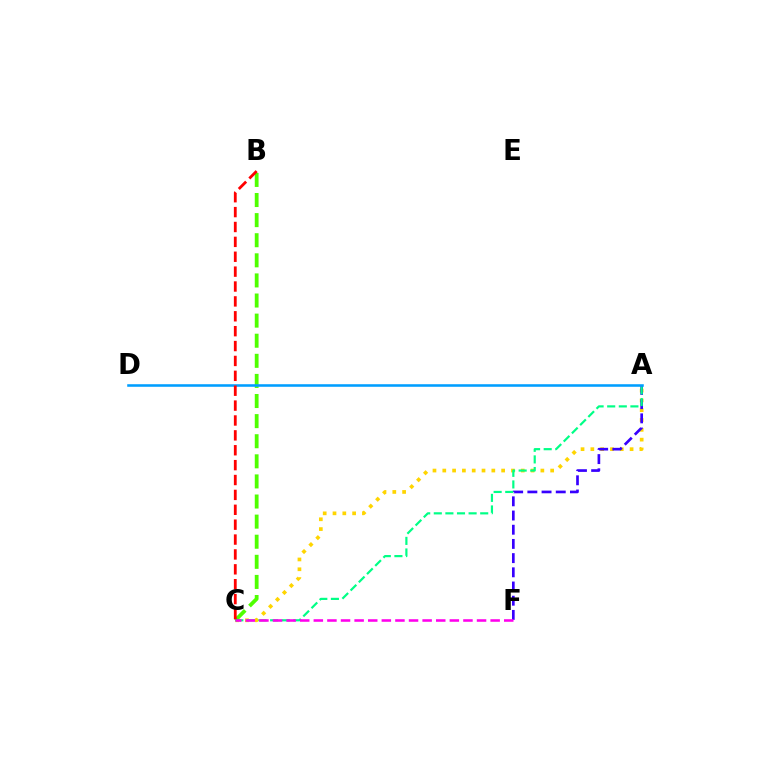{('A', 'C'): [{'color': '#ffd500', 'line_style': 'dotted', 'thickness': 2.66}, {'color': '#00ff86', 'line_style': 'dashed', 'thickness': 1.58}], ('A', 'F'): [{'color': '#3700ff', 'line_style': 'dashed', 'thickness': 1.93}], ('B', 'C'): [{'color': '#4fff00', 'line_style': 'dashed', 'thickness': 2.73}, {'color': '#ff0000', 'line_style': 'dashed', 'thickness': 2.02}], ('A', 'D'): [{'color': '#009eff', 'line_style': 'solid', 'thickness': 1.84}], ('C', 'F'): [{'color': '#ff00ed', 'line_style': 'dashed', 'thickness': 1.85}]}